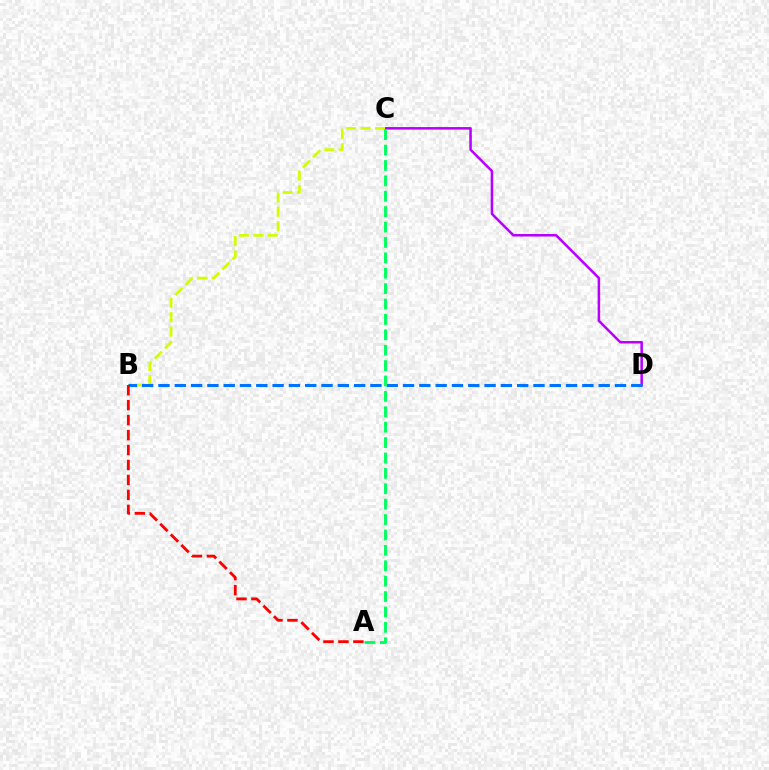{('C', 'D'): [{'color': '#b900ff', 'line_style': 'solid', 'thickness': 1.82}], ('B', 'C'): [{'color': '#d1ff00', 'line_style': 'dashed', 'thickness': 1.96}], ('B', 'D'): [{'color': '#0074ff', 'line_style': 'dashed', 'thickness': 2.21}], ('A', 'B'): [{'color': '#ff0000', 'line_style': 'dashed', 'thickness': 2.03}], ('A', 'C'): [{'color': '#00ff5c', 'line_style': 'dashed', 'thickness': 2.09}]}